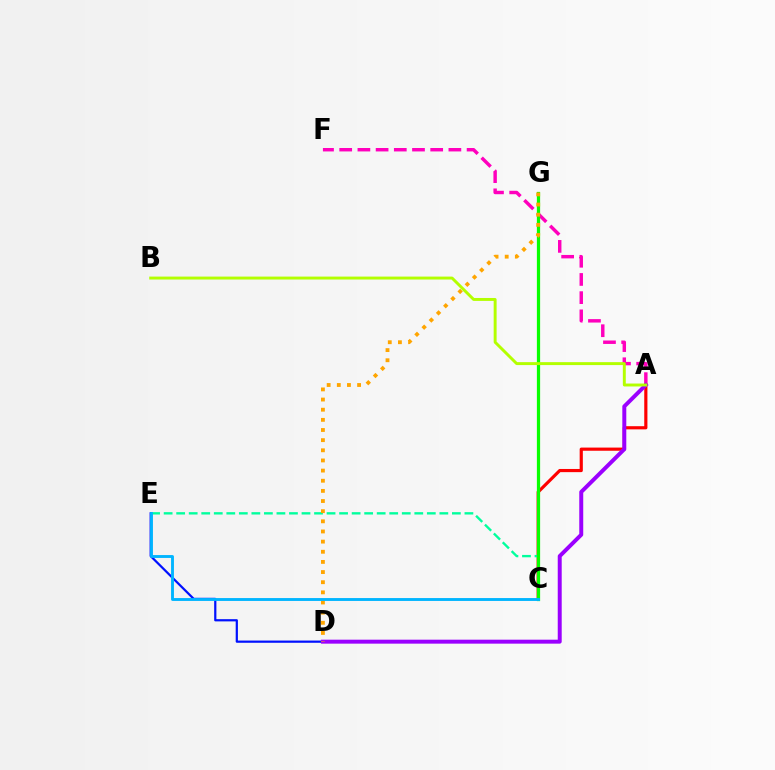{('A', 'F'): [{'color': '#ff00bd', 'line_style': 'dashed', 'thickness': 2.47}], ('A', 'C'): [{'color': '#ff0000', 'line_style': 'solid', 'thickness': 2.28}], ('D', 'E'): [{'color': '#0010ff', 'line_style': 'solid', 'thickness': 1.6}], ('A', 'D'): [{'color': '#9b00ff', 'line_style': 'solid', 'thickness': 2.85}], ('C', 'E'): [{'color': '#00ff9d', 'line_style': 'dashed', 'thickness': 1.7}, {'color': '#00b5ff', 'line_style': 'solid', 'thickness': 2.08}], ('C', 'G'): [{'color': '#08ff00', 'line_style': 'solid', 'thickness': 2.33}], ('D', 'G'): [{'color': '#ffa500', 'line_style': 'dotted', 'thickness': 2.76}], ('A', 'B'): [{'color': '#b3ff00', 'line_style': 'solid', 'thickness': 2.11}]}